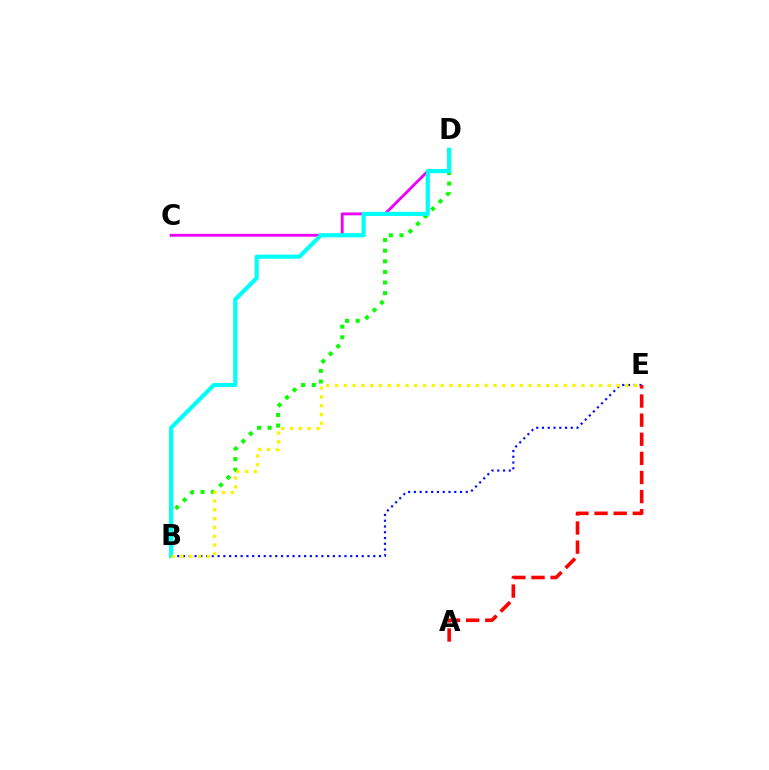{('B', 'D'): [{'color': '#08ff00', 'line_style': 'dotted', 'thickness': 2.89}, {'color': '#00fff6', 'line_style': 'solid', 'thickness': 2.99}], ('C', 'D'): [{'color': '#ee00ff', 'line_style': 'solid', 'thickness': 2.05}], ('B', 'E'): [{'color': '#0010ff', 'line_style': 'dotted', 'thickness': 1.57}, {'color': '#fcf500', 'line_style': 'dotted', 'thickness': 2.39}], ('A', 'E'): [{'color': '#ff0000', 'line_style': 'dashed', 'thickness': 2.6}]}